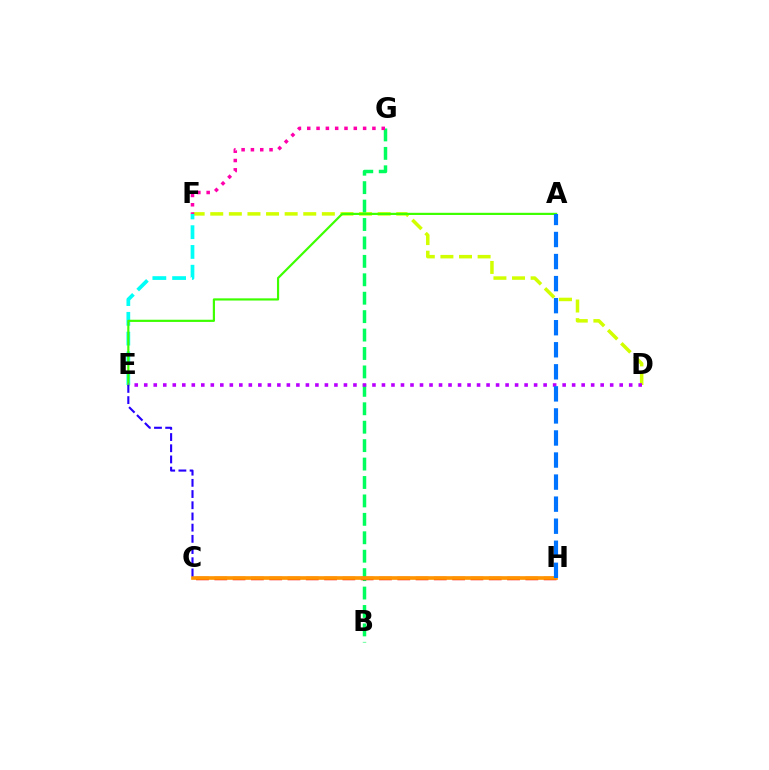{('D', 'F'): [{'color': '#d1ff00', 'line_style': 'dashed', 'thickness': 2.53}], ('B', 'G'): [{'color': '#00ff5c', 'line_style': 'dashed', 'thickness': 2.5}], ('E', 'F'): [{'color': '#00fff6', 'line_style': 'dashed', 'thickness': 2.68}], ('C', 'H'): [{'color': '#ff0000', 'line_style': 'dashed', 'thickness': 2.49}, {'color': '#ff9400', 'line_style': 'solid', 'thickness': 2.64}], ('A', 'E'): [{'color': '#3dff00', 'line_style': 'solid', 'thickness': 1.57}], ('D', 'E'): [{'color': '#b900ff', 'line_style': 'dotted', 'thickness': 2.58}], ('F', 'G'): [{'color': '#ff00ac', 'line_style': 'dotted', 'thickness': 2.53}], ('A', 'H'): [{'color': '#0074ff', 'line_style': 'dashed', 'thickness': 3.0}], ('C', 'E'): [{'color': '#2500ff', 'line_style': 'dashed', 'thickness': 1.52}]}